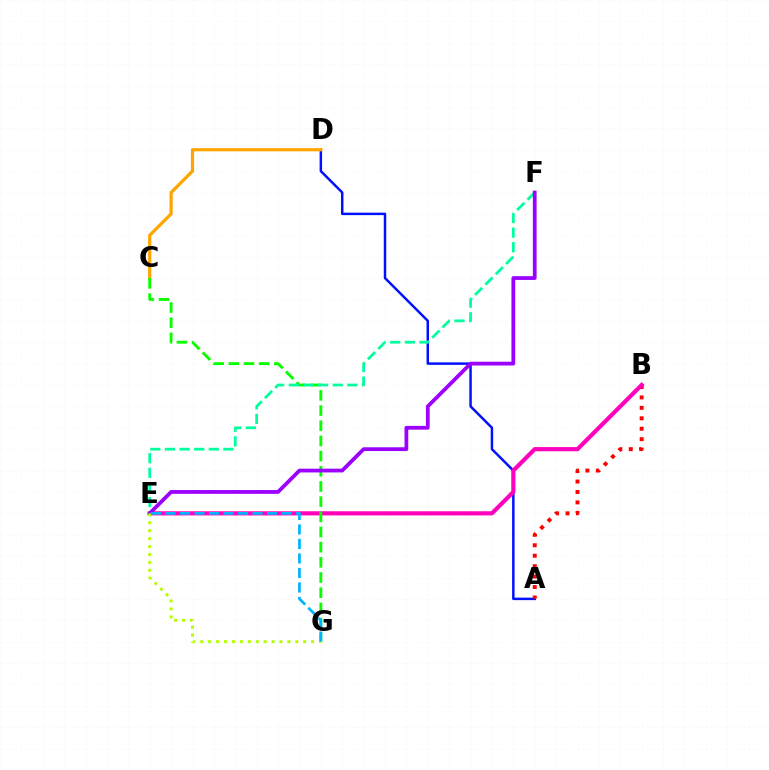{('A', 'D'): [{'color': '#0010ff', 'line_style': 'solid', 'thickness': 1.78}], ('A', 'B'): [{'color': '#ff0000', 'line_style': 'dotted', 'thickness': 2.84}], ('C', 'D'): [{'color': '#ffa500', 'line_style': 'solid', 'thickness': 2.32}], ('B', 'E'): [{'color': '#ff00bd', 'line_style': 'solid', 'thickness': 2.99}], ('C', 'G'): [{'color': '#08ff00', 'line_style': 'dashed', 'thickness': 2.06}], ('E', 'F'): [{'color': '#00ff9d', 'line_style': 'dashed', 'thickness': 1.99}, {'color': '#9b00ff', 'line_style': 'solid', 'thickness': 2.71}], ('E', 'G'): [{'color': '#b3ff00', 'line_style': 'dotted', 'thickness': 2.15}, {'color': '#00b5ff', 'line_style': 'dashed', 'thickness': 1.97}]}